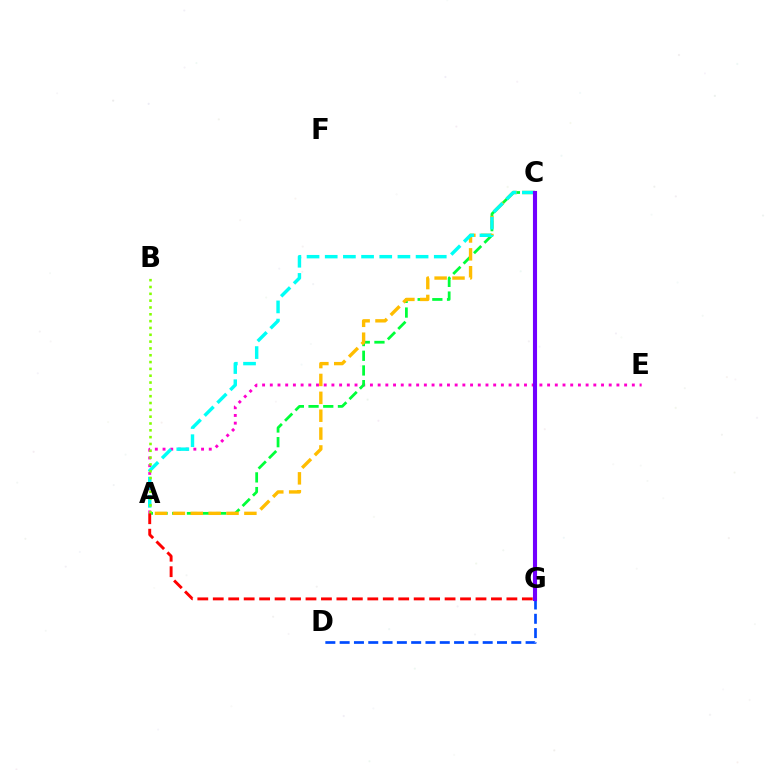{('A', 'E'): [{'color': '#ff00cf', 'line_style': 'dotted', 'thickness': 2.09}], ('D', 'G'): [{'color': '#004bff', 'line_style': 'dashed', 'thickness': 1.94}], ('A', 'C'): [{'color': '#00ff39', 'line_style': 'dashed', 'thickness': 2.0}, {'color': '#ffbd00', 'line_style': 'dashed', 'thickness': 2.43}, {'color': '#00fff6', 'line_style': 'dashed', 'thickness': 2.47}], ('A', 'B'): [{'color': '#84ff00', 'line_style': 'dotted', 'thickness': 1.85}], ('C', 'G'): [{'color': '#7200ff', 'line_style': 'solid', 'thickness': 2.96}], ('A', 'G'): [{'color': '#ff0000', 'line_style': 'dashed', 'thickness': 2.1}]}